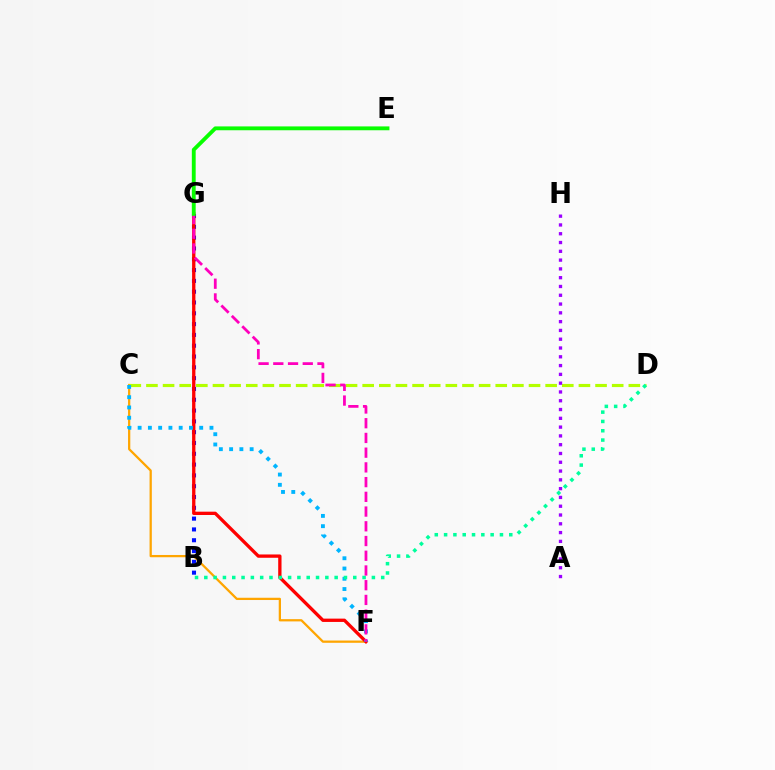{('C', 'F'): [{'color': '#ffa500', 'line_style': 'solid', 'thickness': 1.63}, {'color': '#00b5ff', 'line_style': 'dotted', 'thickness': 2.79}], ('C', 'D'): [{'color': '#b3ff00', 'line_style': 'dashed', 'thickness': 2.26}], ('A', 'H'): [{'color': '#9b00ff', 'line_style': 'dotted', 'thickness': 2.39}], ('B', 'G'): [{'color': '#0010ff', 'line_style': 'dotted', 'thickness': 2.94}], ('F', 'G'): [{'color': '#ff0000', 'line_style': 'solid', 'thickness': 2.38}, {'color': '#ff00bd', 'line_style': 'dashed', 'thickness': 2.0}], ('B', 'D'): [{'color': '#00ff9d', 'line_style': 'dotted', 'thickness': 2.53}], ('E', 'G'): [{'color': '#08ff00', 'line_style': 'solid', 'thickness': 2.77}]}